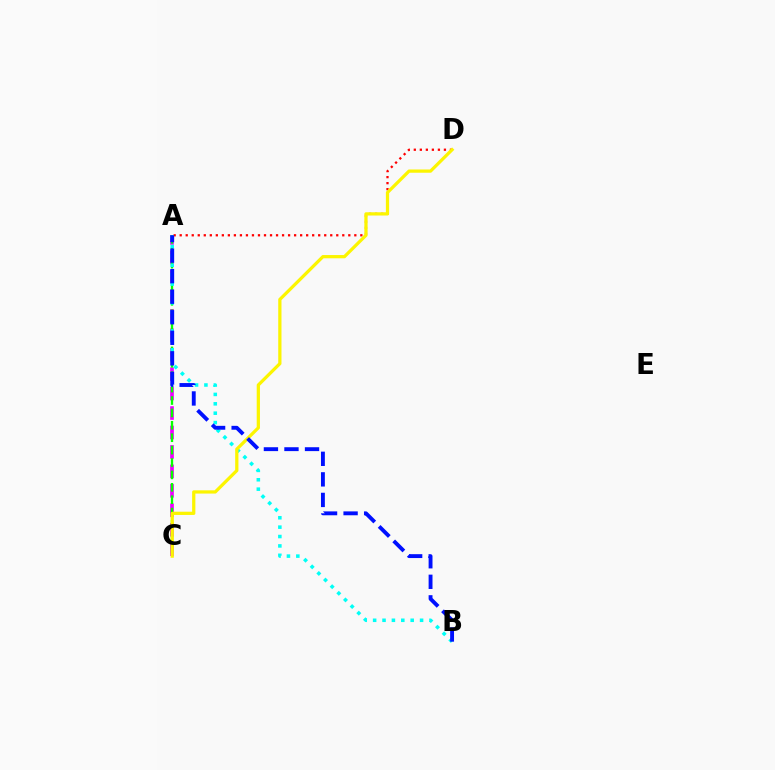{('A', 'C'): [{'color': '#ee00ff', 'line_style': 'dashed', 'thickness': 2.64}, {'color': '#08ff00', 'line_style': 'dashed', 'thickness': 1.68}], ('A', 'D'): [{'color': '#ff0000', 'line_style': 'dotted', 'thickness': 1.64}], ('A', 'B'): [{'color': '#00fff6', 'line_style': 'dotted', 'thickness': 2.55}, {'color': '#0010ff', 'line_style': 'dashed', 'thickness': 2.79}], ('C', 'D'): [{'color': '#fcf500', 'line_style': 'solid', 'thickness': 2.34}]}